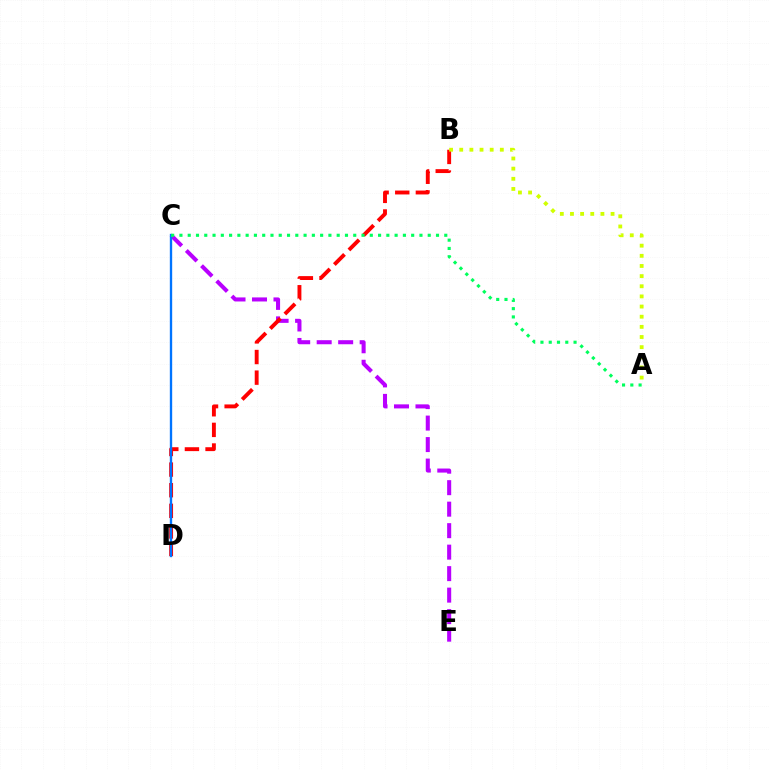{('C', 'E'): [{'color': '#b900ff', 'line_style': 'dashed', 'thickness': 2.92}], ('B', 'D'): [{'color': '#ff0000', 'line_style': 'dashed', 'thickness': 2.8}], ('A', 'B'): [{'color': '#d1ff00', 'line_style': 'dotted', 'thickness': 2.76}], ('C', 'D'): [{'color': '#0074ff', 'line_style': 'solid', 'thickness': 1.7}], ('A', 'C'): [{'color': '#00ff5c', 'line_style': 'dotted', 'thickness': 2.25}]}